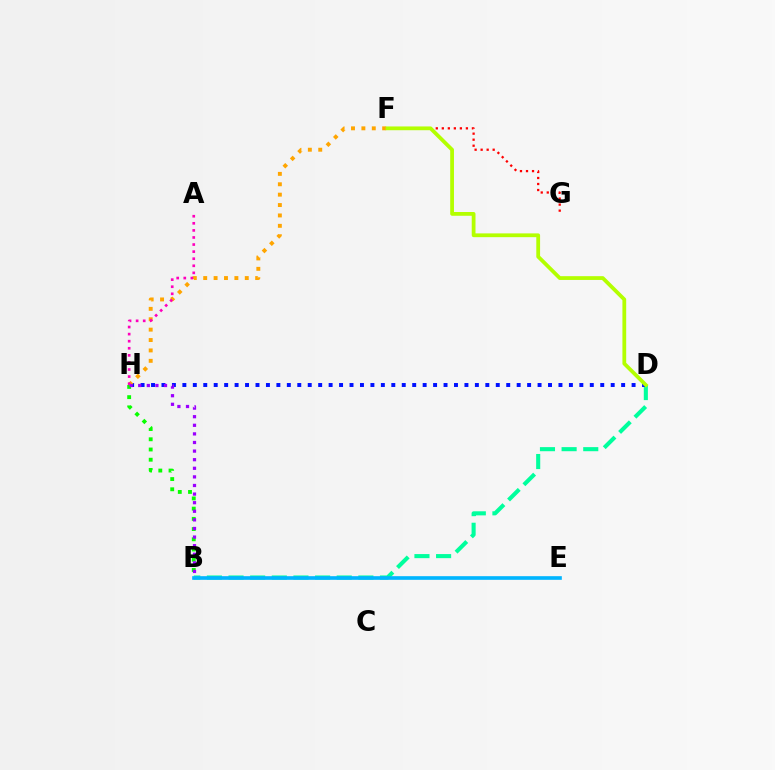{('B', 'D'): [{'color': '#00ff9d', 'line_style': 'dashed', 'thickness': 2.94}], ('B', 'E'): [{'color': '#00b5ff', 'line_style': 'solid', 'thickness': 2.63}], ('D', 'H'): [{'color': '#0010ff', 'line_style': 'dotted', 'thickness': 2.84}], ('F', 'G'): [{'color': '#ff0000', 'line_style': 'dotted', 'thickness': 1.64}], ('B', 'H'): [{'color': '#08ff00', 'line_style': 'dotted', 'thickness': 2.78}, {'color': '#9b00ff', 'line_style': 'dotted', 'thickness': 2.34}], ('F', 'H'): [{'color': '#ffa500', 'line_style': 'dotted', 'thickness': 2.82}], ('A', 'H'): [{'color': '#ff00bd', 'line_style': 'dotted', 'thickness': 1.92}], ('D', 'F'): [{'color': '#b3ff00', 'line_style': 'solid', 'thickness': 2.72}]}